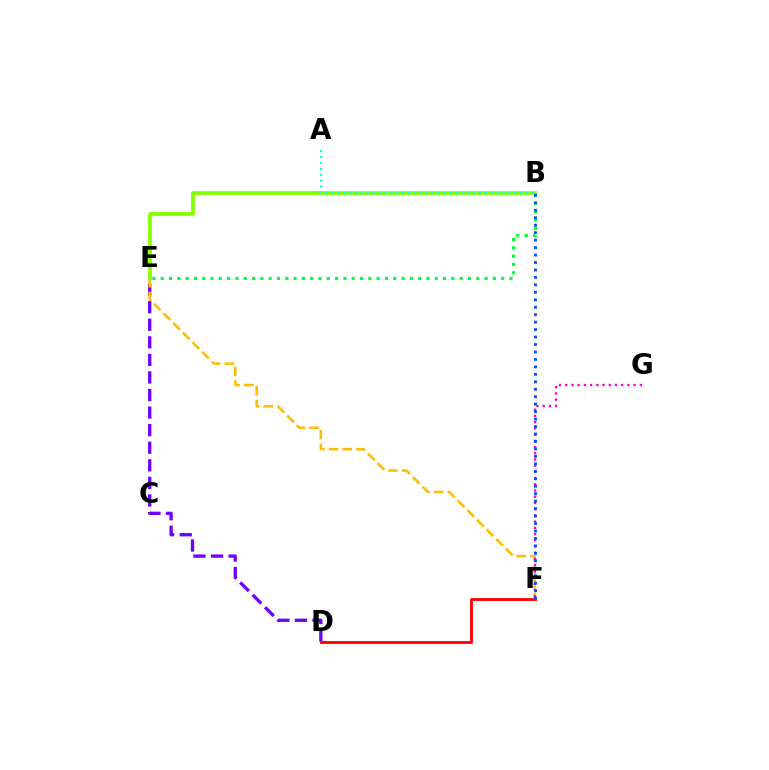{('D', 'E'): [{'color': '#7200ff', 'line_style': 'dashed', 'thickness': 2.39}], ('B', 'E'): [{'color': '#00ff39', 'line_style': 'dotted', 'thickness': 2.26}, {'color': '#84ff00', 'line_style': 'solid', 'thickness': 2.71}], ('E', 'F'): [{'color': '#ffbd00', 'line_style': 'dashed', 'thickness': 1.85}], ('F', 'G'): [{'color': '#ff00cf', 'line_style': 'dotted', 'thickness': 1.69}], ('A', 'B'): [{'color': '#00fff6', 'line_style': 'dotted', 'thickness': 1.6}], ('D', 'F'): [{'color': '#ff0000', 'line_style': 'solid', 'thickness': 2.05}], ('B', 'F'): [{'color': '#004bff', 'line_style': 'dotted', 'thickness': 2.03}]}